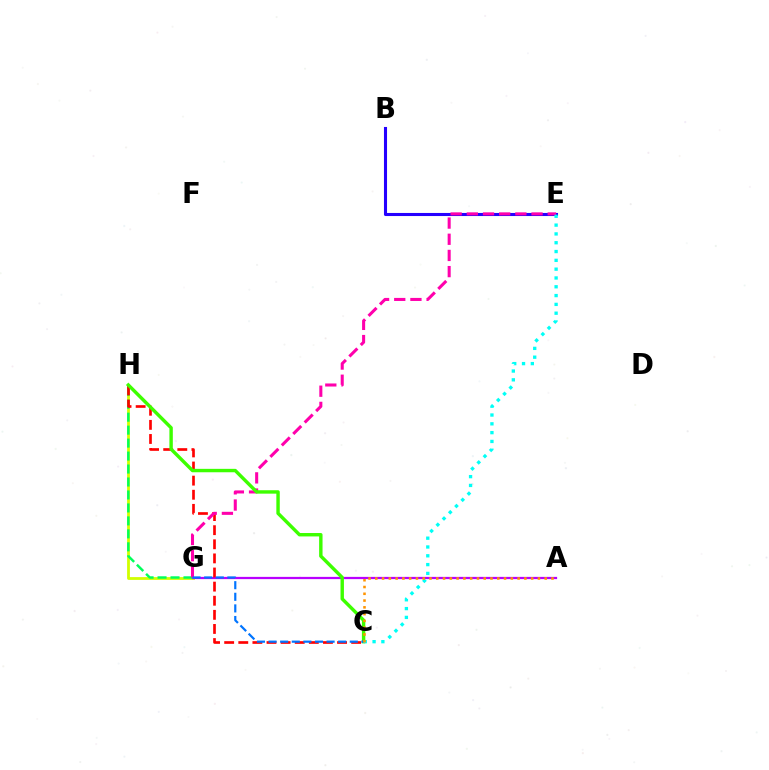{('G', 'H'): [{'color': '#d1ff00', 'line_style': 'solid', 'thickness': 2.02}, {'color': '#00ff5c', 'line_style': 'dashed', 'thickness': 1.76}], ('A', 'G'): [{'color': '#b900ff', 'line_style': 'solid', 'thickness': 1.62}], ('B', 'E'): [{'color': '#2500ff', 'line_style': 'solid', 'thickness': 2.21}], ('C', 'H'): [{'color': '#ff0000', 'line_style': 'dashed', 'thickness': 1.92}, {'color': '#3dff00', 'line_style': 'solid', 'thickness': 2.46}], ('E', 'G'): [{'color': '#ff00ac', 'line_style': 'dashed', 'thickness': 2.2}], ('C', 'G'): [{'color': '#0074ff', 'line_style': 'dashed', 'thickness': 1.58}], ('C', 'E'): [{'color': '#00fff6', 'line_style': 'dotted', 'thickness': 2.39}], ('A', 'C'): [{'color': '#ff9400', 'line_style': 'dotted', 'thickness': 1.84}]}